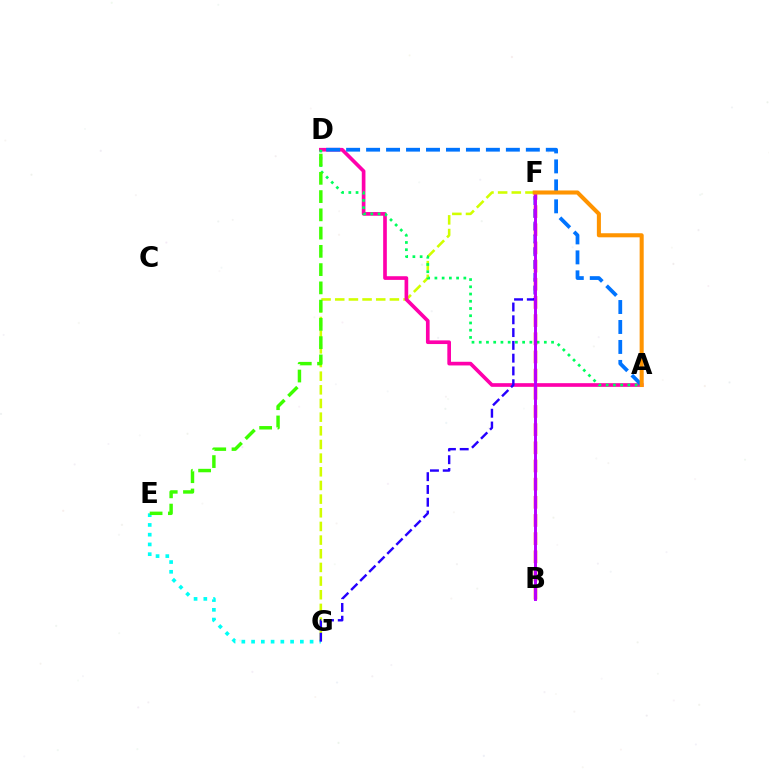{('F', 'G'): [{'color': '#d1ff00', 'line_style': 'dashed', 'thickness': 1.86}, {'color': '#2500ff', 'line_style': 'dashed', 'thickness': 1.74}], ('A', 'D'): [{'color': '#ff00ac', 'line_style': 'solid', 'thickness': 2.64}, {'color': '#00ff5c', 'line_style': 'dotted', 'thickness': 1.97}, {'color': '#0074ff', 'line_style': 'dashed', 'thickness': 2.71}], ('E', 'G'): [{'color': '#00fff6', 'line_style': 'dotted', 'thickness': 2.65}], ('B', 'F'): [{'color': '#ff0000', 'line_style': 'dashed', 'thickness': 2.47}, {'color': '#b900ff', 'line_style': 'solid', 'thickness': 2.12}], ('A', 'F'): [{'color': '#ff9400', 'line_style': 'solid', 'thickness': 2.92}], ('D', 'E'): [{'color': '#3dff00', 'line_style': 'dashed', 'thickness': 2.48}]}